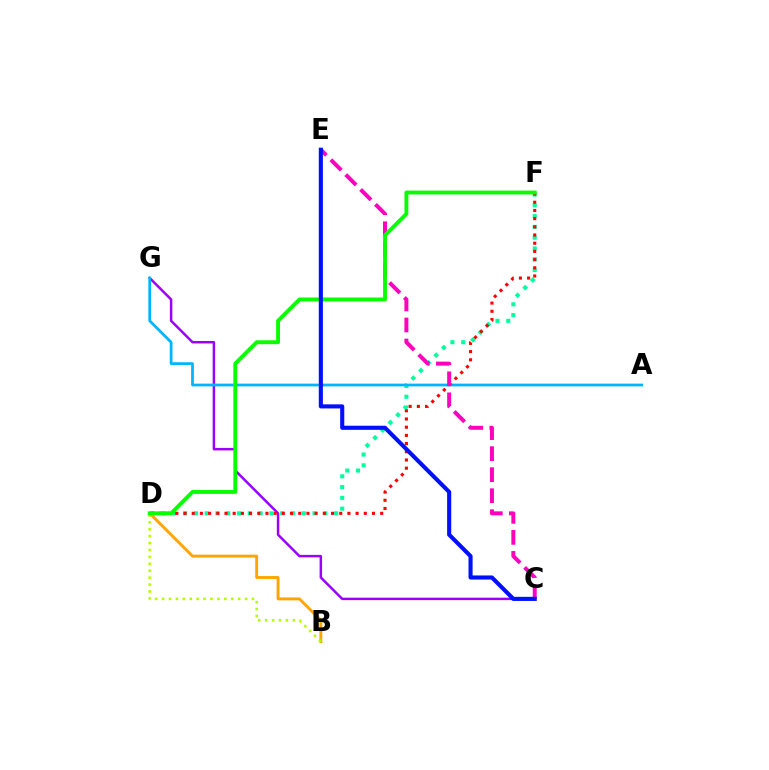{('B', 'D'): [{'color': '#ffa500', 'line_style': 'solid', 'thickness': 2.09}, {'color': '#b3ff00', 'line_style': 'dotted', 'thickness': 1.88}], ('C', 'G'): [{'color': '#9b00ff', 'line_style': 'solid', 'thickness': 1.78}], ('D', 'F'): [{'color': '#00ff9d', 'line_style': 'dotted', 'thickness': 2.93}, {'color': '#ff0000', 'line_style': 'dotted', 'thickness': 2.23}, {'color': '#08ff00', 'line_style': 'solid', 'thickness': 2.79}], ('A', 'G'): [{'color': '#00b5ff', 'line_style': 'solid', 'thickness': 1.98}], ('C', 'E'): [{'color': '#ff00bd', 'line_style': 'dashed', 'thickness': 2.86}, {'color': '#0010ff', 'line_style': 'solid', 'thickness': 2.95}]}